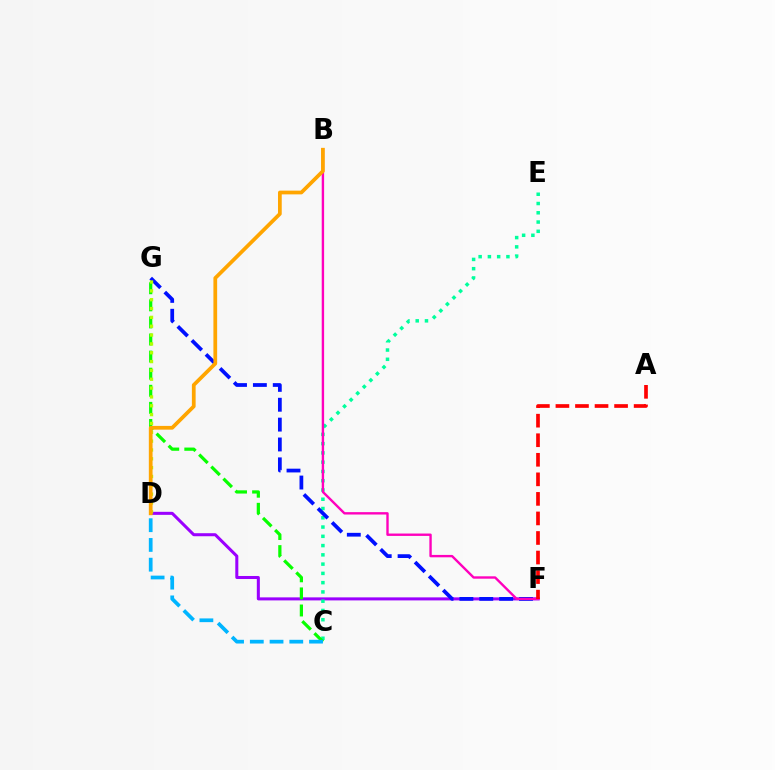{('D', 'F'): [{'color': '#9b00ff', 'line_style': 'solid', 'thickness': 2.18}], ('C', 'E'): [{'color': '#00ff9d', 'line_style': 'dotted', 'thickness': 2.52}], ('F', 'G'): [{'color': '#0010ff', 'line_style': 'dashed', 'thickness': 2.7}], ('C', 'G'): [{'color': '#08ff00', 'line_style': 'dashed', 'thickness': 2.32}], ('D', 'G'): [{'color': '#b3ff00', 'line_style': 'dotted', 'thickness': 2.4}], ('B', 'F'): [{'color': '#ff00bd', 'line_style': 'solid', 'thickness': 1.71}], ('B', 'D'): [{'color': '#ffa500', 'line_style': 'solid', 'thickness': 2.69}], ('C', 'D'): [{'color': '#00b5ff', 'line_style': 'dashed', 'thickness': 2.68}], ('A', 'F'): [{'color': '#ff0000', 'line_style': 'dashed', 'thickness': 2.66}]}